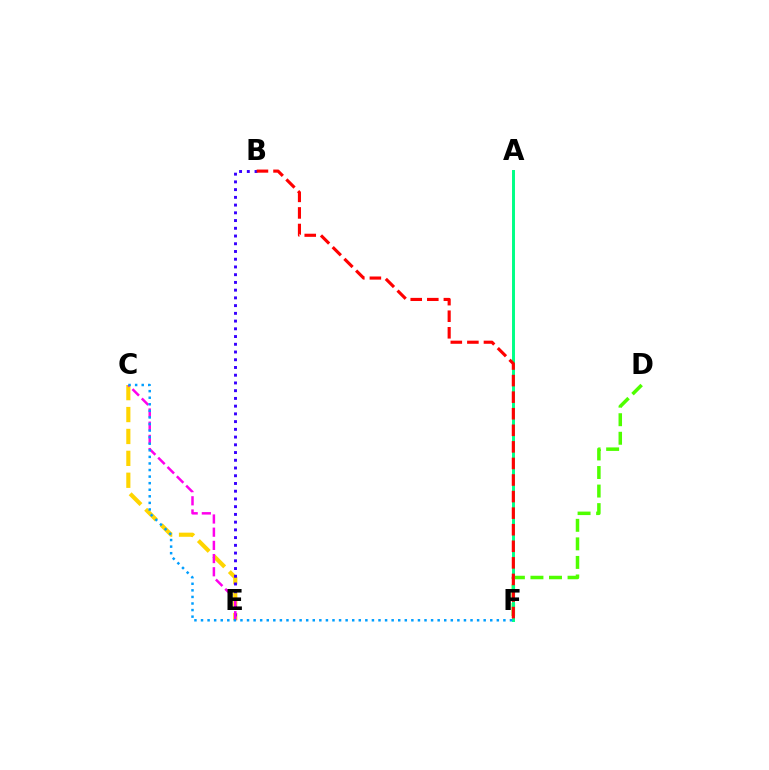{('C', 'E'): [{'color': '#ffd500', 'line_style': 'dashed', 'thickness': 2.98}, {'color': '#ff00ed', 'line_style': 'dashed', 'thickness': 1.79}], ('D', 'F'): [{'color': '#4fff00', 'line_style': 'dashed', 'thickness': 2.52}], ('A', 'F'): [{'color': '#00ff86', 'line_style': 'solid', 'thickness': 2.13}], ('B', 'E'): [{'color': '#3700ff', 'line_style': 'dotted', 'thickness': 2.1}], ('B', 'F'): [{'color': '#ff0000', 'line_style': 'dashed', 'thickness': 2.25}], ('C', 'F'): [{'color': '#009eff', 'line_style': 'dotted', 'thickness': 1.79}]}